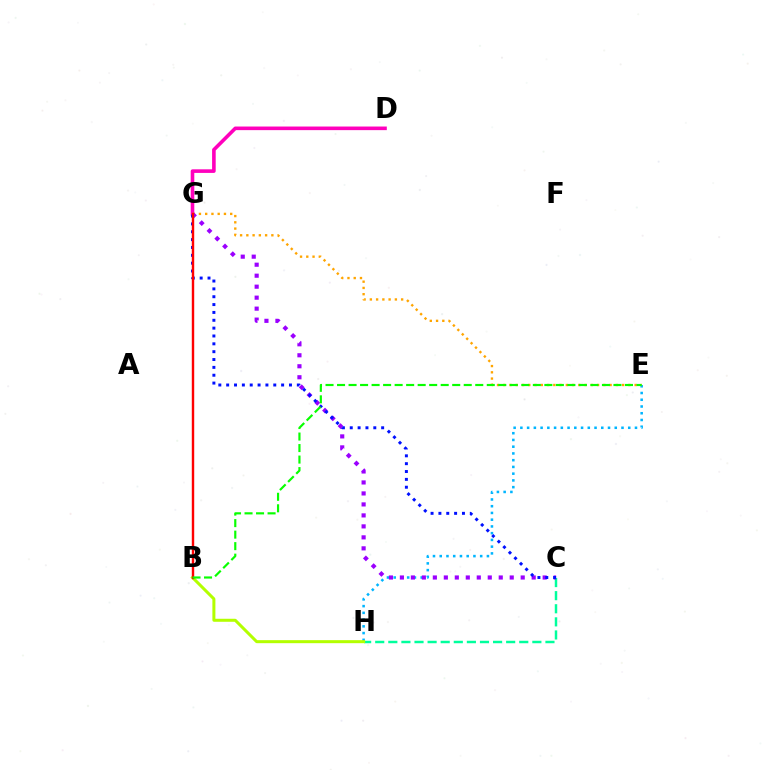{('E', 'H'): [{'color': '#00b5ff', 'line_style': 'dotted', 'thickness': 1.83}], ('D', 'G'): [{'color': '#ff00bd', 'line_style': 'solid', 'thickness': 2.59}], ('C', 'H'): [{'color': '#00ff9d', 'line_style': 'dashed', 'thickness': 1.78}], ('E', 'G'): [{'color': '#ffa500', 'line_style': 'dotted', 'thickness': 1.7}], ('C', 'G'): [{'color': '#9b00ff', 'line_style': 'dotted', 'thickness': 2.98}, {'color': '#0010ff', 'line_style': 'dotted', 'thickness': 2.13}], ('B', 'H'): [{'color': '#b3ff00', 'line_style': 'solid', 'thickness': 2.17}], ('B', 'G'): [{'color': '#ff0000', 'line_style': 'solid', 'thickness': 1.74}], ('B', 'E'): [{'color': '#08ff00', 'line_style': 'dashed', 'thickness': 1.56}]}